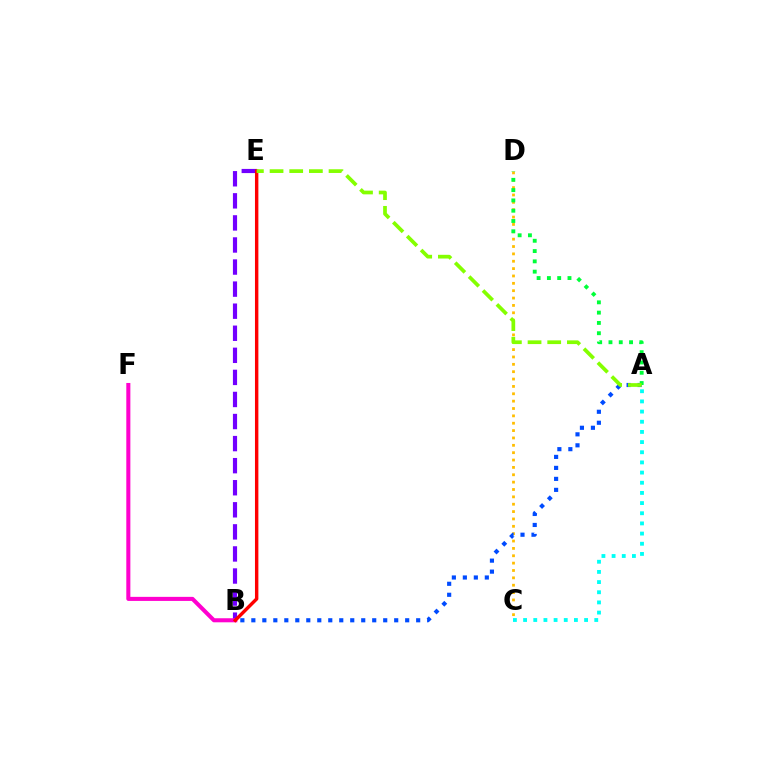{('C', 'D'): [{'color': '#ffbd00', 'line_style': 'dotted', 'thickness': 2.0}], ('B', 'E'): [{'color': '#7200ff', 'line_style': 'dashed', 'thickness': 3.0}, {'color': '#ff0000', 'line_style': 'solid', 'thickness': 2.46}], ('B', 'F'): [{'color': '#ff00cf', 'line_style': 'solid', 'thickness': 2.92}], ('A', 'C'): [{'color': '#00fff6', 'line_style': 'dotted', 'thickness': 2.76}], ('A', 'B'): [{'color': '#004bff', 'line_style': 'dotted', 'thickness': 2.99}], ('A', 'D'): [{'color': '#00ff39', 'line_style': 'dotted', 'thickness': 2.8}], ('A', 'E'): [{'color': '#84ff00', 'line_style': 'dashed', 'thickness': 2.67}]}